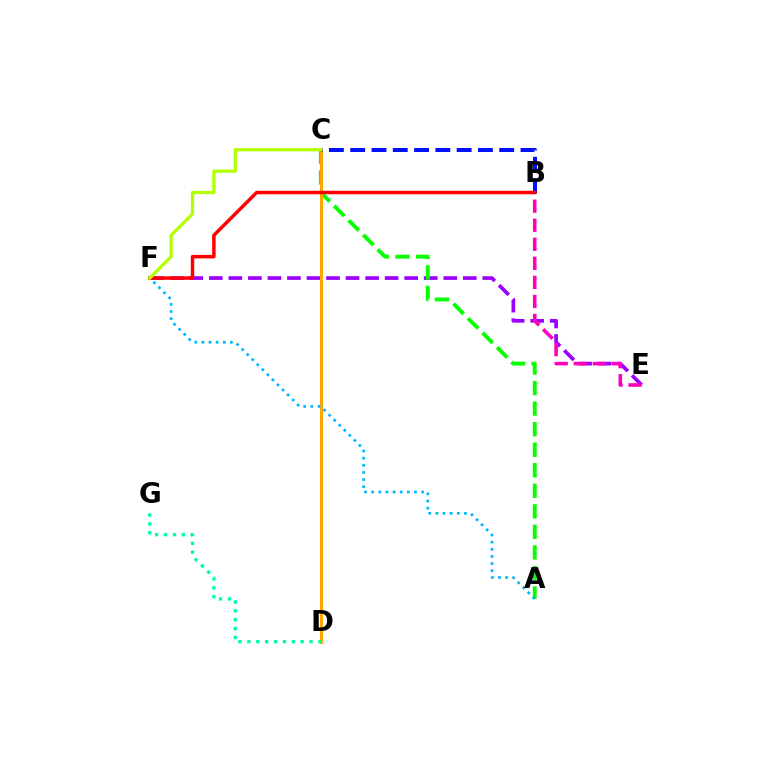{('E', 'F'): [{'color': '#9b00ff', 'line_style': 'dashed', 'thickness': 2.65}], ('A', 'C'): [{'color': '#08ff00', 'line_style': 'dashed', 'thickness': 2.79}], ('C', 'D'): [{'color': '#ffa500', 'line_style': 'solid', 'thickness': 2.21}], ('A', 'F'): [{'color': '#00b5ff', 'line_style': 'dotted', 'thickness': 1.94}], ('B', 'E'): [{'color': '#ff00bd', 'line_style': 'dashed', 'thickness': 2.59}], ('B', 'C'): [{'color': '#0010ff', 'line_style': 'dashed', 'thickness': 2.89}], ('B', 'F'): [{'color': '#ff0000', 'line_style': 'solid', 'thickness': 2.5}], ('D', 'G'): [{'color': '#00ff9d', 'line_style': 'dotted', 'thickness': 2.41}], ('C', 'F'): [{'color': '#b3ff00', 'line_style': 'solid', 'thickness': 2.37}]}